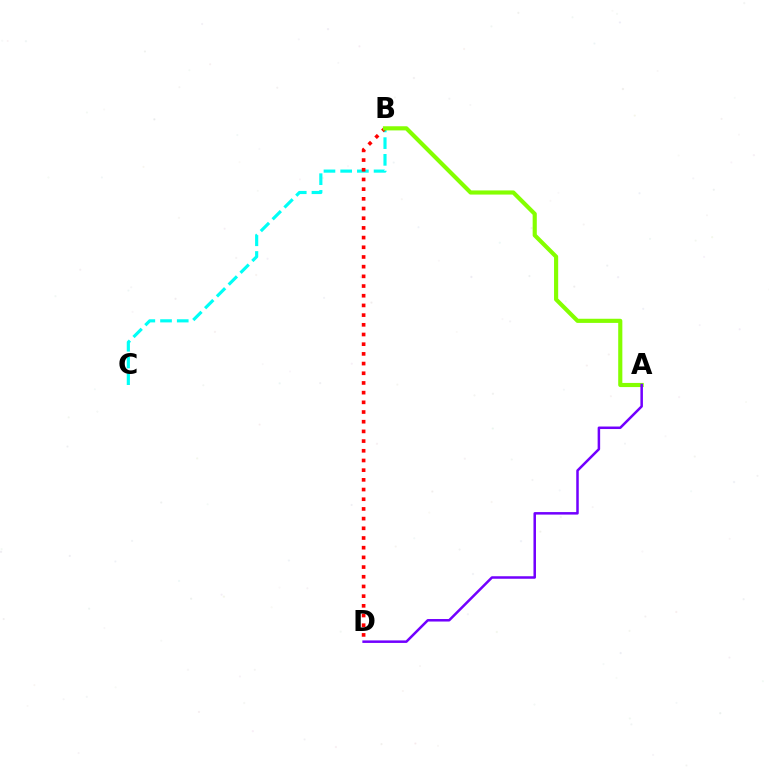{('B', 'C'): [{'color': '#00fff6', 'line_style': 'dashed', 'thickness': 2.27}], ('B', 'D'): [{'color': '#ff0000', 'line_style': 'dotted', 'thickness': 2.63}], ('A', 'B'): [{'color': '#84ff00', 'line_style': 'solid', 'thickness': 2.98}], ('A', 'D'): [{'color': '#7200ff', 'line_style': 'solid', 'thickness': 1.81}]}